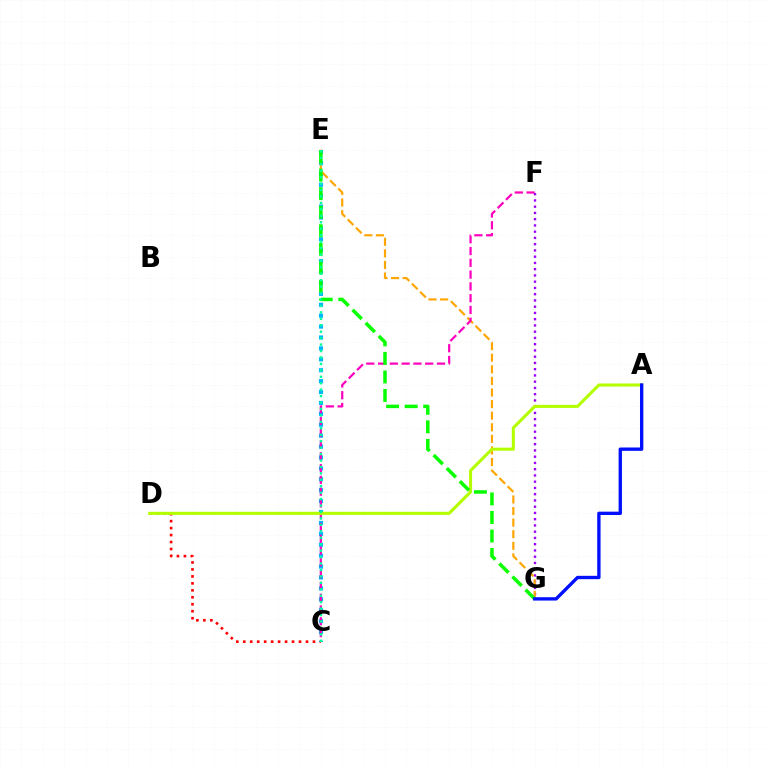{('F', 'G'): [{'color': '#9b00ff', 'line_style': 'dotted', 'thickness': 1.7}], ('C', 'D'): [{'color': '#ff0000', 'line_style': 'dotted', 'thickness': 1.89}], ('C', 'E'): [{'color': '#00b5ff', 'line_style': 'dotted', 'thickness': 2.96}, {'color': '#00ff9d', 'line_style': 'dotted', 'thickness': 1.75}], ('E', 'G'): [{'color': '#ffa500', 'line_style': 'dashed', 'thickness': 1.57}, {'color': '#08ff00', 'line_style': 'dashed', 'thickness': 2.52}], ('C', 'F'): [{'color': '#ff00bd', 'line_style': 'dashed', 'thickness': 1.6}], ('A', 'D'): [{'color': '#b3ff00', 'line_style': 'solid', 'thickness': 2.21}], ('A', 'G'): [{'color': '#0010ff', 'line_style': 'solid', 'thickness': 2.41}]}